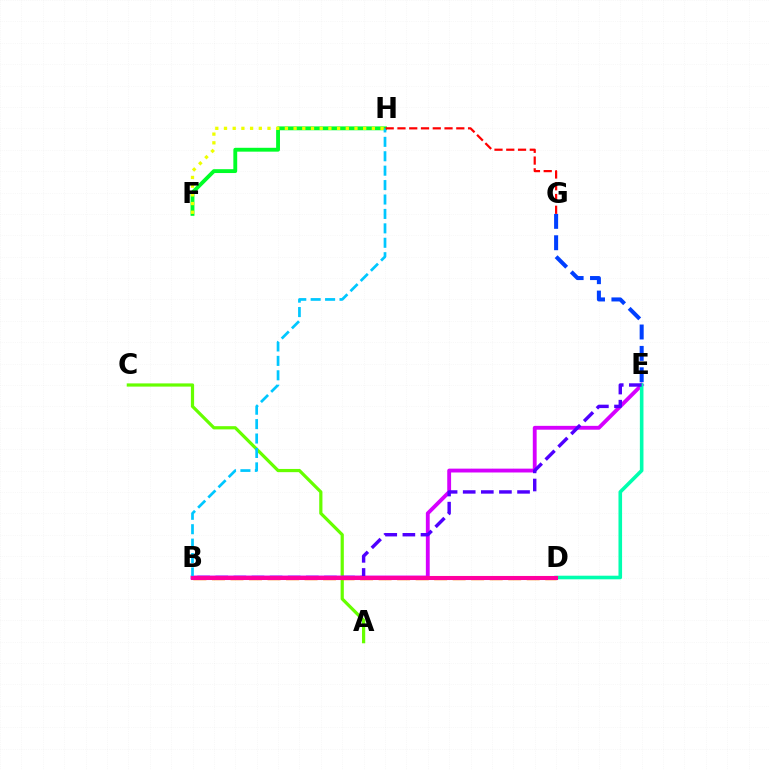{('F', 'H'): [{'color': '#00ff27', 'line_style': 'solid', 'thickness': 2.77}, {'color': '#eeff00', 'line_style': 'dotted', 'thickness': 2.36}], ('E', 'G'): [{'color': '#003fff', 'line_style': 'dashed', 'thickness': 2.91}], ('A', 'C'): [{'color': '#66ff00', 'line_style': 'solid', 'thickness': 2.31}], ('B', 'E'): [{'color': '#d600ff', 'line_style': 'solid', 'thickness': 2.77}, {'color': '#4f00ff', 'line_style': 'dashed', 'thickness': 2.46}], ('B', 'H'): [{'color': '#00c7ff', 'line_style': 'dashed', 'thickness': 1.96}], ('D', 'E'): [{'color': '#00ffaf', 'line_style': 'solid', 'thickness': 2.59}], ('G', 'H'): [{'color': '#ff0000', 'line_style': 'dashed', 'thickness': 1.6}], ('B', 'D'): [{'color': '#ff8800', 'line_style': 'dashed', 'thickness': 2.52}, {'color': '#ff00a0', 'line_style': 'solid', 'thickness': 2.93}]}